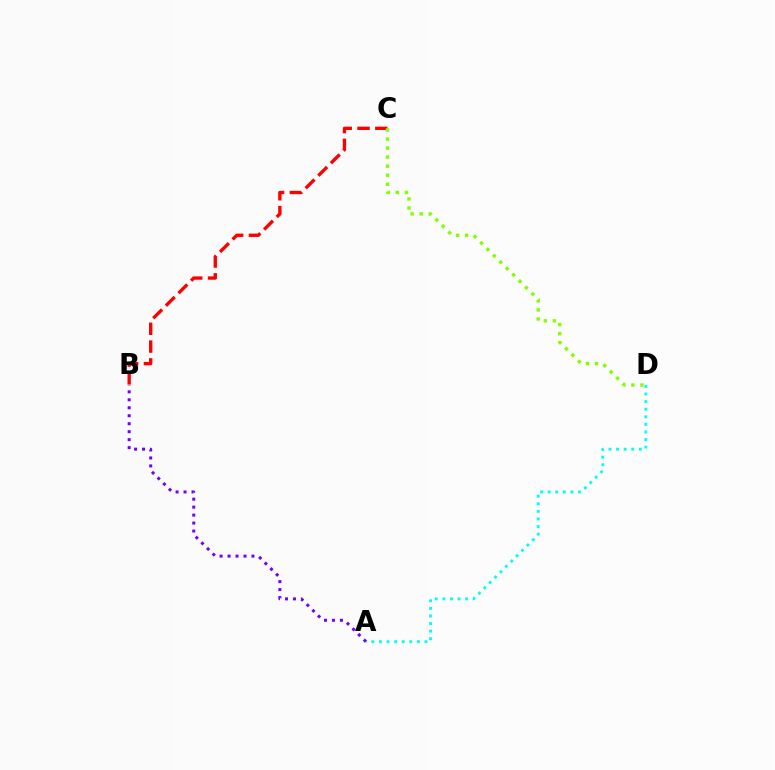{('A', 'D'): [{'color': '#00fff6', 'line_style': 'dotted', 'thickness': 2.06}], ('A', 'B'): [{'color': '#7200ff', 'line_style': 'dotted', 'thickness': 2.16}], ('B', 'C'): [{'color': '#ff0000', 'line_style': 'dashed', 'thickness': 2.42}], ('C', 'D'): [{'color': '#84ff00', 'line_style': 'dotted', 'thickness': 2.46}]}